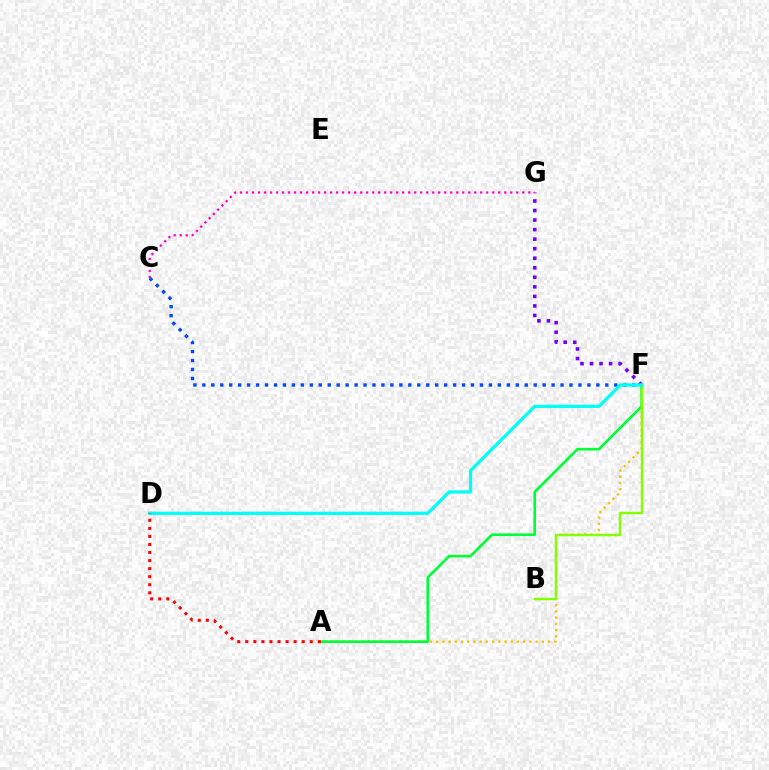{('F', 'G'): [{'color': '#7200ff', 'line_style': 'dotted', 'thickness': 2.59}], ('A', 'F'): [{'color': '#ffbd00', 'line_style': 'dotted', 'thickness': 1.69}, {'color': '#00ff39', 'line_style': 'solid', 'thickness': 1.92}], ('C', 'G'): [{'color': '#ff00cf', 'line_style': 'dotted', 'thickness': 1.63}], ('B', 'F'): [{'color': '#84ff00', 'line_style': 'solid', 'thickness': 1.76}], ('C', 'F'): [{'color': '#004bff', 'line_style': 'dotted', 'thickness': 2.43}], ('D', 'F'): [{'color': '#00fff6', 'line_style': 'solid', 'thickness': 2.34}], ('A', 'D'): [{'color': '#ff0000', 'line_style': 'dotted', 'thickness': 2.19}]}